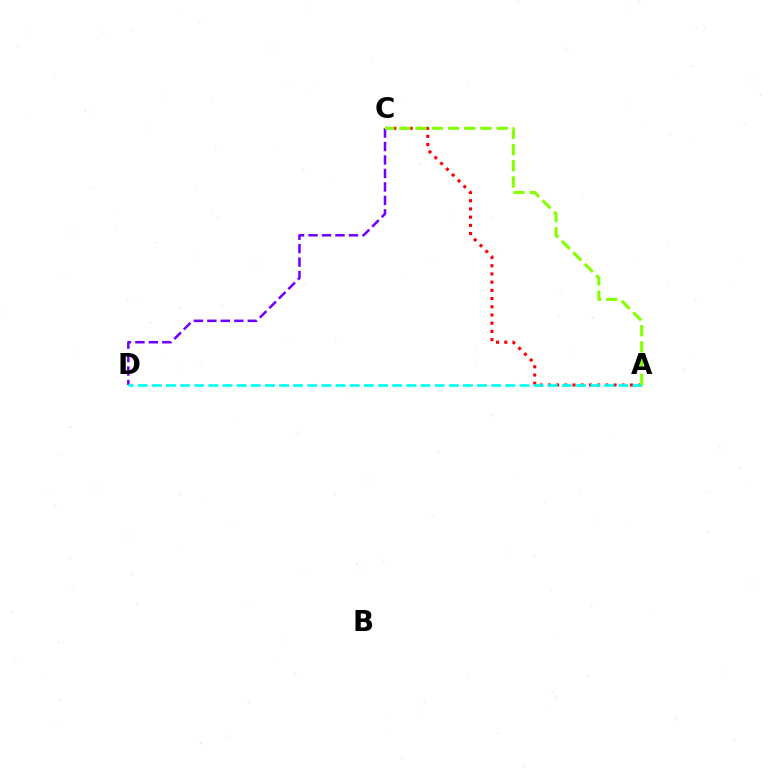{('A', 'C'): [{'color': '#ff0000', 'line_style': 'dotted', 'thickness': 2.23}, {'color': '#84ff00', 'line_style': 'dashed', 'thickness': 2.2}], ('C', 'D'): [{'color': '#7200ff', 'line_style': 'dashed', 'thickness': 1.83}], ('A', 'D'): [{'color': '#00fff6', 'line_style': 'dashed', 'thickness': 1.92}]}